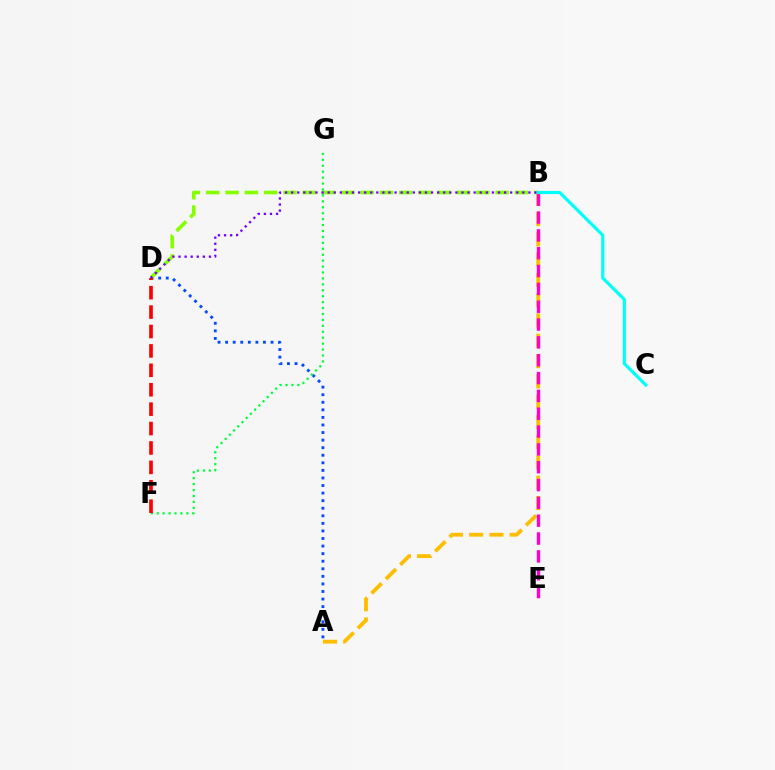{('A', 'B'): [{'color': '#ffbd00', 'line_style': 'dashed', 'thickness': 2.76}], ('A', 'D'): [{'color': '#004bff', 'line_style': 'dotted', 'thickness': 2.06}], ('B', 'D'): [{'color': '#84ff00', 'line_style': 'dashed', 'thickness': 2.62}, {'color': '#7200ff', 'line_style': 'dotted', 'thickness': 1.65}], ('F', 'G'): [{'color': '#00ff39', 'line_style': 'dotted', 'thickness': 1.61}], ('B', 'E'): [{'color': '#ff00cf', 'line_style': 'dashed', 'thickness': 2.42}], ('D', 'F'): [{'color': '#ff0000', 'line_style': 'dashed', 'thickness': 2.64}], ('B', 'C'): [{'color': '#00fff6', 'line_style': 'solid', 'thickness': 2.29}]}